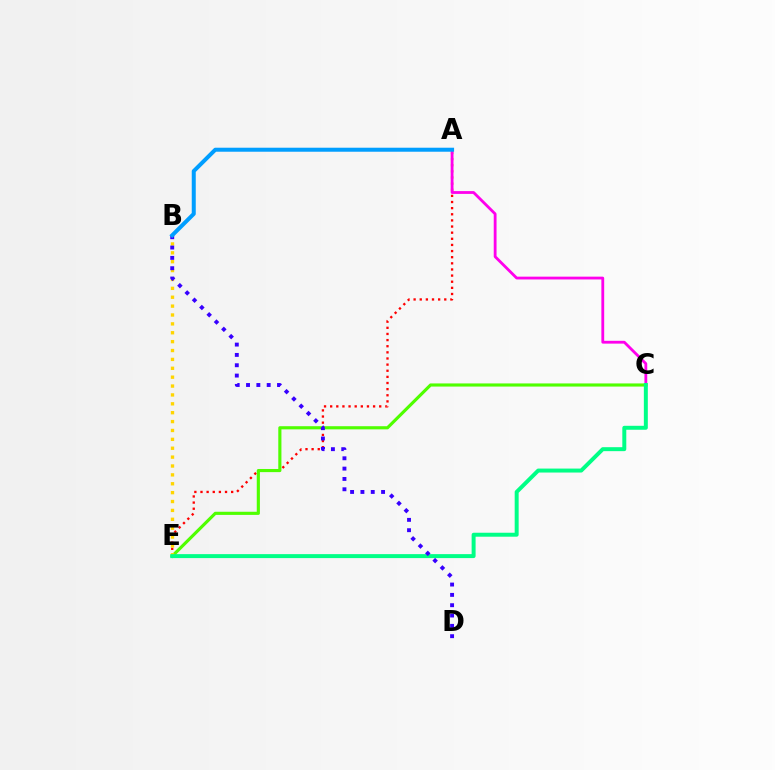{('A', 'E'): [{'color': '#ff0000', 'line_style': 'dotted', 'thickness': 1.67}], ('C', 'E'): [{'color': '#4fff00', 'line_style': 'solid', 'thickness': 2.26}, {'color': '#00ff86', 'line_style': 'solid', 'thickness': 2.85}], ('A', 'C'): [{'color': '#ff00ed', 'line_style': 'solid', 'thickness': 2.02}], ('B', 'E'): [{'color': '#ffd500', 'line_style': 'dotted', 'thickness': 2.41}], ('B', 'D'): [{'color': '#3700ff', 'line_style': 'dotted', 'thickness': 2.81}], ('A', 'B'): [{'color': '#009eff', 'line_style': 'solid', 'thickness': 2.89}]}